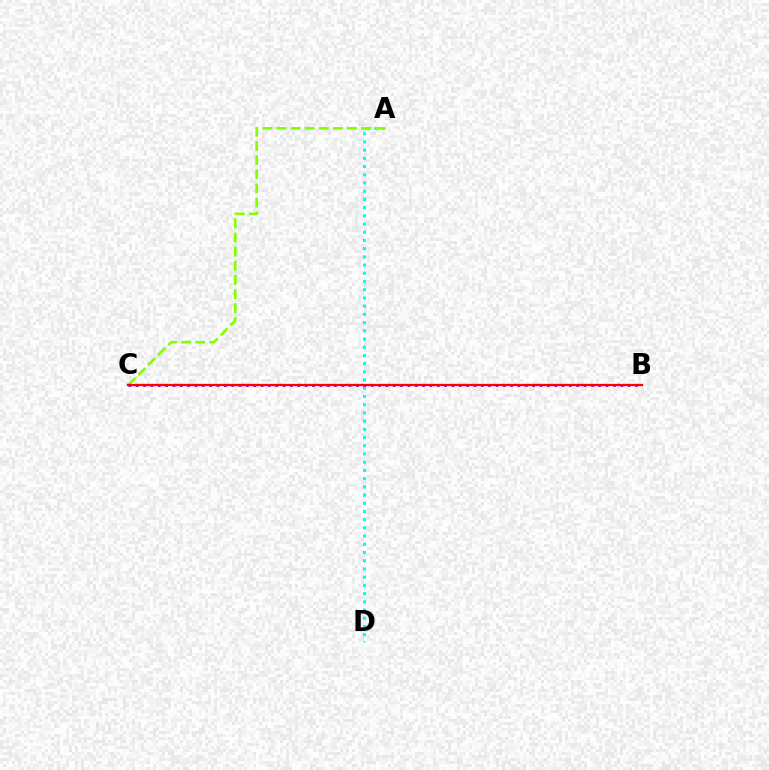{('A', 'D'): [{'color': '#00fff6', 'line_style': 'dotted', 'thickness': 2.23}], ('B', 'C'): [{'color': '#7200ff', 'line_style': 'dotted', 'thickness': 1.99}, {'color': '#ff0000', 'line_style': 'solid', 'thickness': 1.66}], ('A', 'C'): [{'color': '#84ff00', 'line_style': 'dashed', 'thickness': 1.92}]}